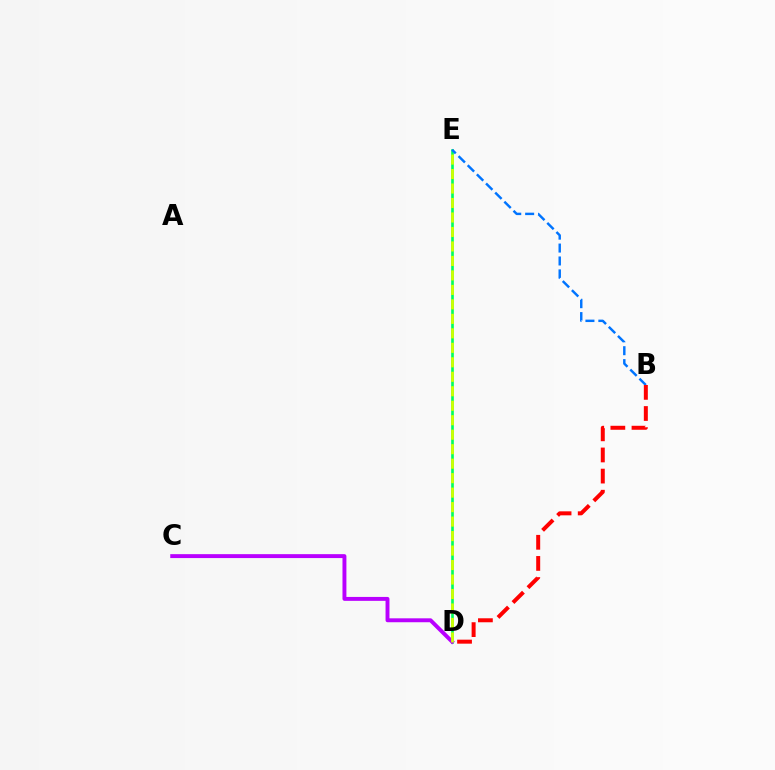{('D', 'E'): [{'color': '#00ff5c', 'line_style': 'solid', 'thickness': 1.9}, {'color': '#d1ff00', 'line_style': 'dashed', 'thickness': 1.97}], ('B', 'E'): [{'color': '#0074ff', 'line_style': 'dashed', 'thickness': 1.75}], ('C', 'D'): [{'color': '#b900ff', 'line_style': 'solid', 'thickness': 2.82}], ('B', 'D'): [{'color': '#ff0000', 'line_style': 'dashed', 'thickness': 2.87}]}